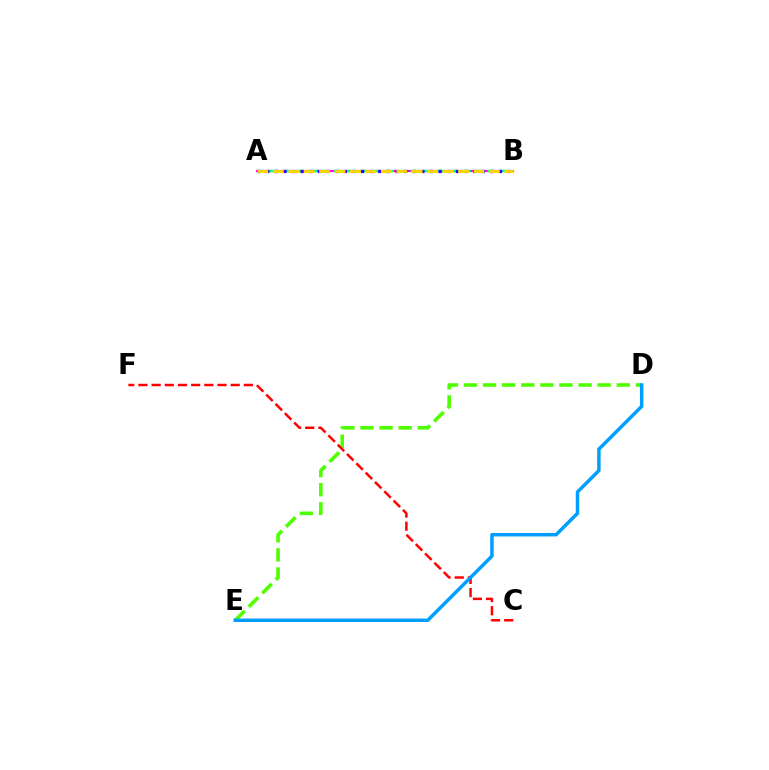{('A', 'B'): [{'color': '#ff00ed', 'line_style': 'solid', 'thickness': 1.54}, {'color': '#00ff86', 'line_style': 'dashed', 'thickness': 1.74}, {'color': '#3700ff', 'line_style': 'dotted', 'thickness': 2.34}, {'color': '#ffd500', 'line_style': 'dashed', 'thickness': 2.1}], ('D', 'E'): [{'color': '#4fff00', 'line_style': 'dashed', 'thickness': 2.59}, {'color': '#009eff', 'line_style': 'solid', 'thickness': 2.49}], ('C', 'F'): [{'color': '#ff0000', 'line_style': 'dashed', 'thickness': 1.79}]}